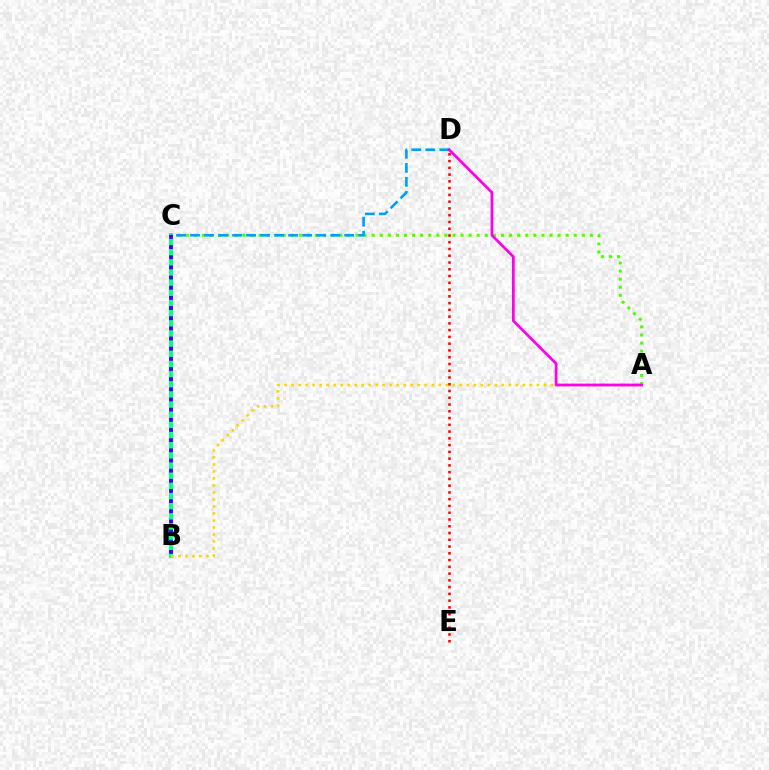{('B', 'C'): [{'color': '#00ff86', 'line_style': 'solid', 'thickness': 2.8}, {'color': '#3700ff', 'line_style': 'dotted', 'thickness': 2.76}], ('A', 'B'): [{'color': '#ffd500', 'line_style': 'dotted', 'thickness': 1.9}], ('A', 'C'): [{'color': '#4fff00', 'line_style': 'dotted', 'thickness': 2.2}], ('C', 'D'): [{'color': '#009eff', 'line_style': 'dashed', 'thickness': 1.9}], ('A', 'D'): [{'color': '#ff00ed', 'line_style': 'solid', 'thickness': 1.98}], ('D', 'E'): [{'color': '#ff0000', 'line_style': 'dotted', 'thickness': 1.84}]}